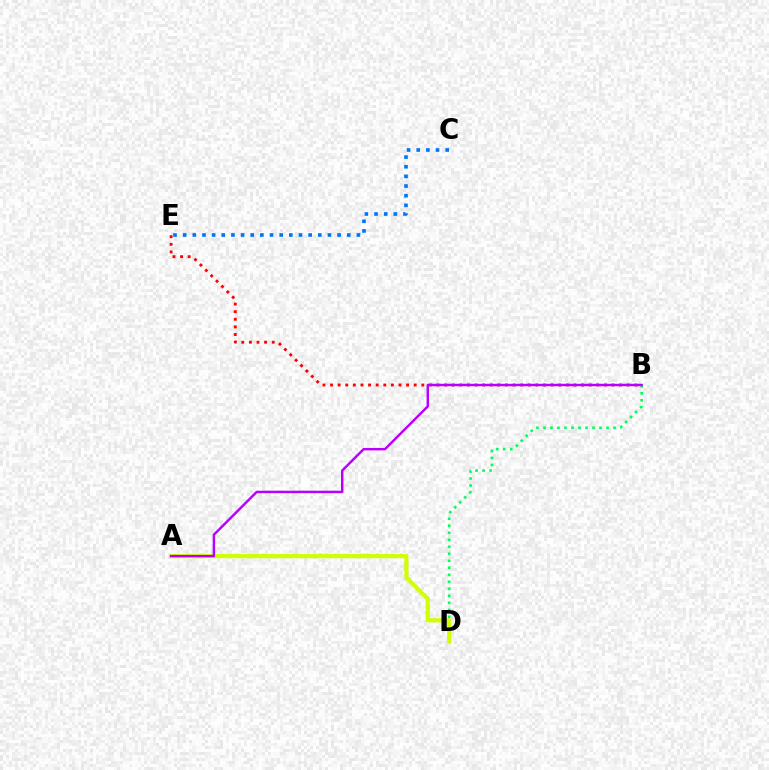{('B', 'D'): [{'color': '#00ff5c', 'line_style': 'dotted', 'thickness': 1.9}], ('A', 'D'): [{'color': '#d1ff00', 'line_style': 'solid', 'thickness': 2.99}], ('C', 'E'): [{'color': '#0074ff', 'line_style': 'dotted', 'thickness': 2.62}], ('B', 'E'): [{'color': '#ff0000', 'line_style': 'dotted', 'thickness': 2.07}], ('A', 'B'): [{'color': '#b900ff', 'line_style': 'solid', 'thickness': 1.75}]}